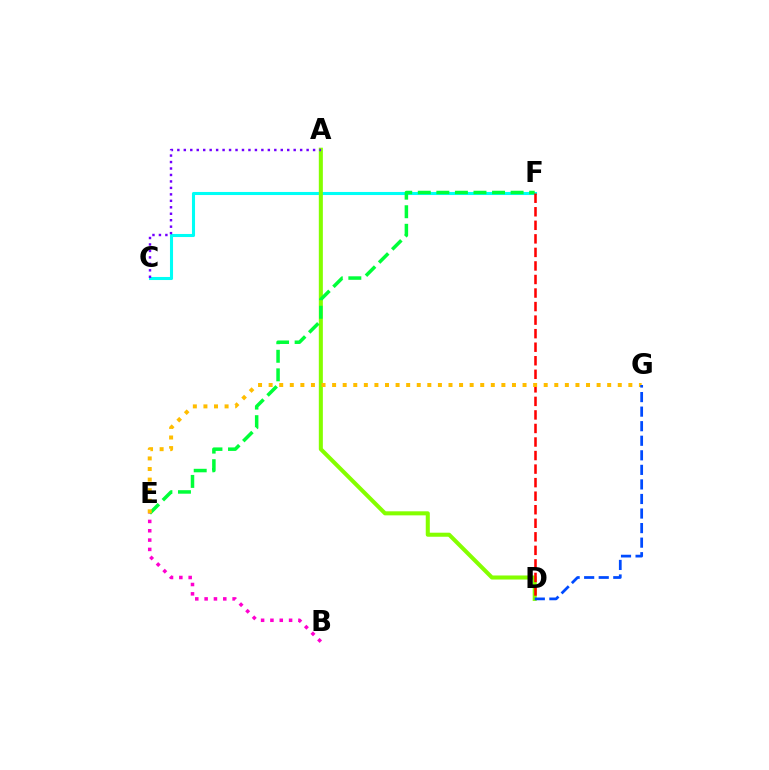{('C', 'F'): [{'color': '#00fff6', 'line_style': 'solid', 'thickness': 2.21}], ('B', 'E'): [{'color': '#ff00cf', 'line_style': 'dotted', 'thickness': 2.54}], ('A', 'D'): [{'color': '#84ff00', 'line_style': 'solid', 'thickness': 2.91}], ('E', 'F'): [{'color': '#00ff39', 'line_style': 'dashed', 'thickness': 2.52}], ('D', 'F'): [{'color': '#ff0000', 'line_style': 'dashed', 'thickness': 1.84}], ('E', 'G'): [{'color': '#ffbd00', 'line_style': 'dotted', 'thickness': 2.87}], ('A', 'C'): [{'color': '#7200ff', 'line_style': 'dotted', 'thickness': 1.76}], ('D', 'G'): [{'color': '#004bff', 'line_style': 'dashed', 'thickness': 1.98}]}